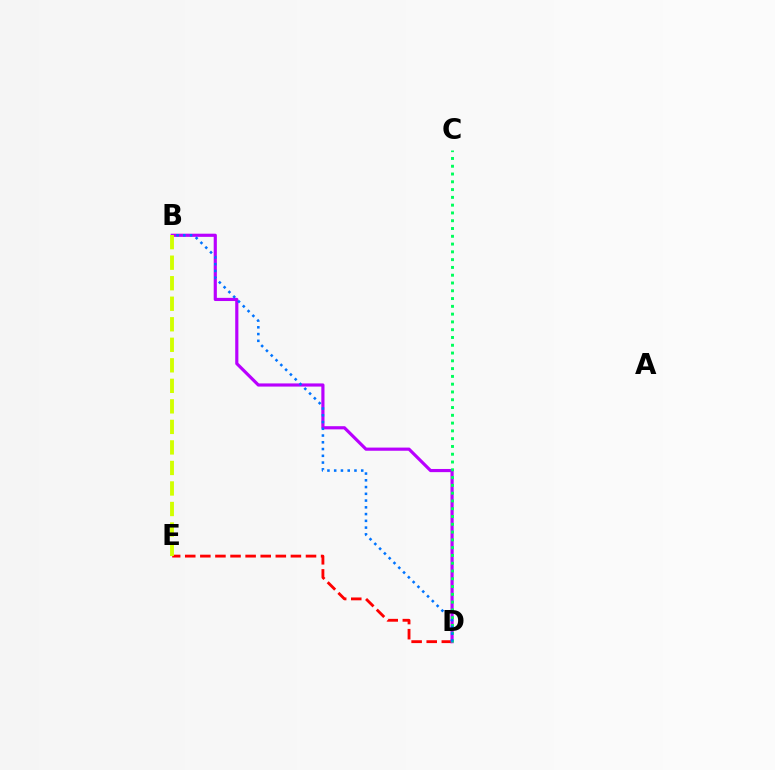{('D', 'E'): [{'color': '#ff0000', 'line_style': 'dashed', 'thickness': 2.05}], ('B', 'D'): [{'color': '#b900ff', 'line_style': 'solid', 'thickness': 2.28}, {'color': '#0074ff', 'line_style': 'dotted', 'thickness': 1.84}], ('C', 'D'): [{'color': '#00ff5c', 'line_style': 'dotted', 'thickness': 2.11}], ('B', 'E'): [{'color': '#d1ff00', 'line_style': 'dashed', 'thickness': 2.79}]}